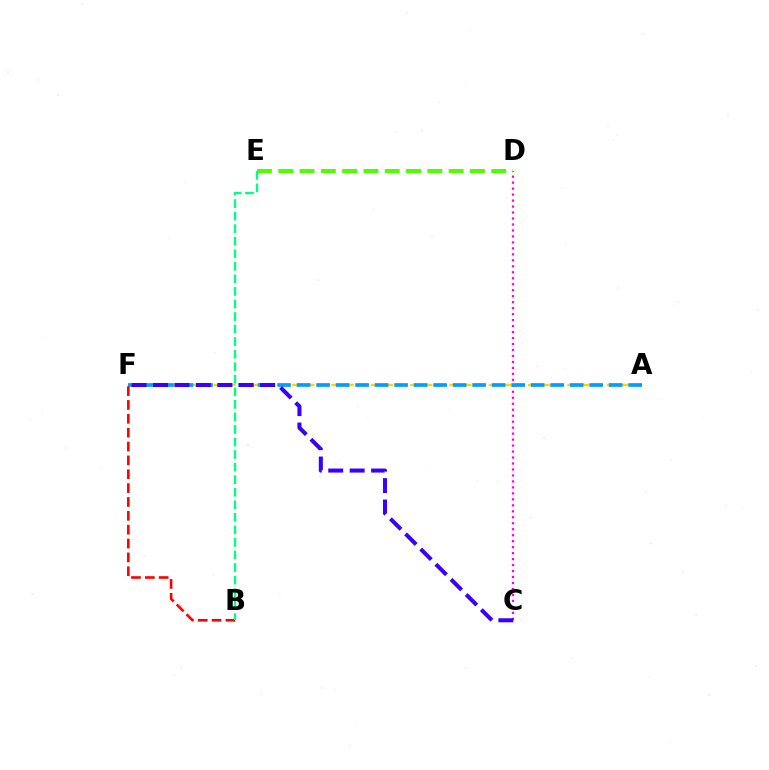{('C', 'D'): [{'color': '#ff00ed', 'line_style': 'dotted', 'thickness': 1.62}], ('A', 'F'): [{'color': '#ffd500', 'line_style': 'dashed', 'thickness': 1.78}, {'color': '#009eff', 'line_style': 'dashed', 'thickness': 2.65}], ('B', 'F'): [{'color': '#ff0000', 'line_style': 'dashed', 'thickness': 1.88}], ('D', 'E'): [{'color': '#4fff00', 'line_style': 'dashed', 'thickness': 2.89}], ('C', 'F'): [{'color': '#3700ff', 'line_style': 'dashed', 'thickness': 2.91}], ('B', 'E'): [{'color': '#00ff86', 'line_style': 'dashed', 'thickness': 1.7}]}